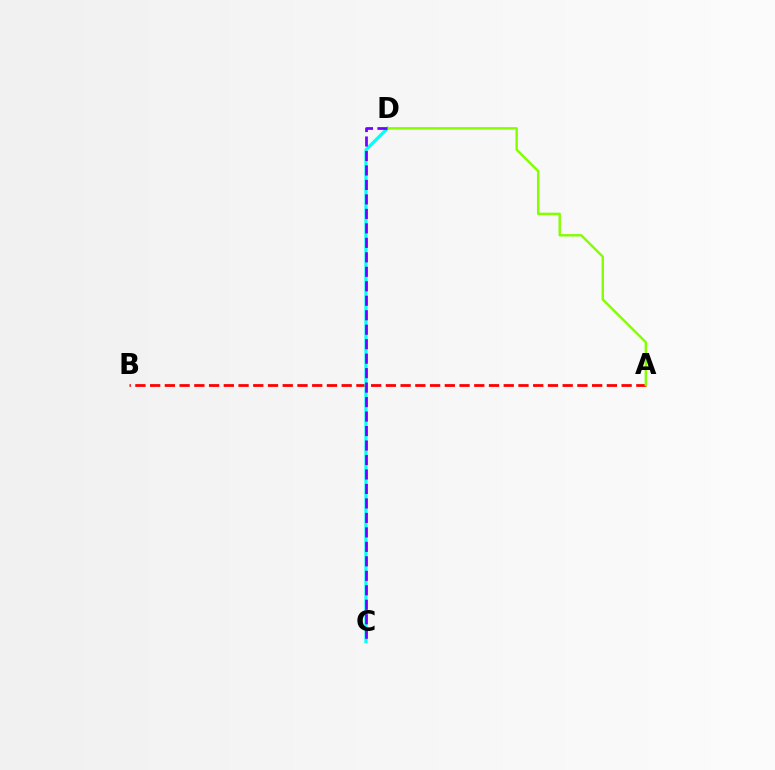{('A', 'B'): [{'color': '#ff0000', 'line_style': 'dashed', 'thickness': 2.0}], ('C', 'D'): [{'color': '#00fff6', 'line_style': 'solid', 'thickness': 2.3}, {'color': '#7200ff', 'line_style': 'dashed', 'thickness': 1.97}], ('A', 'D'): [{'color': '#84ff00', 'line_style': 'solid', 'thickness': 1.75}]}